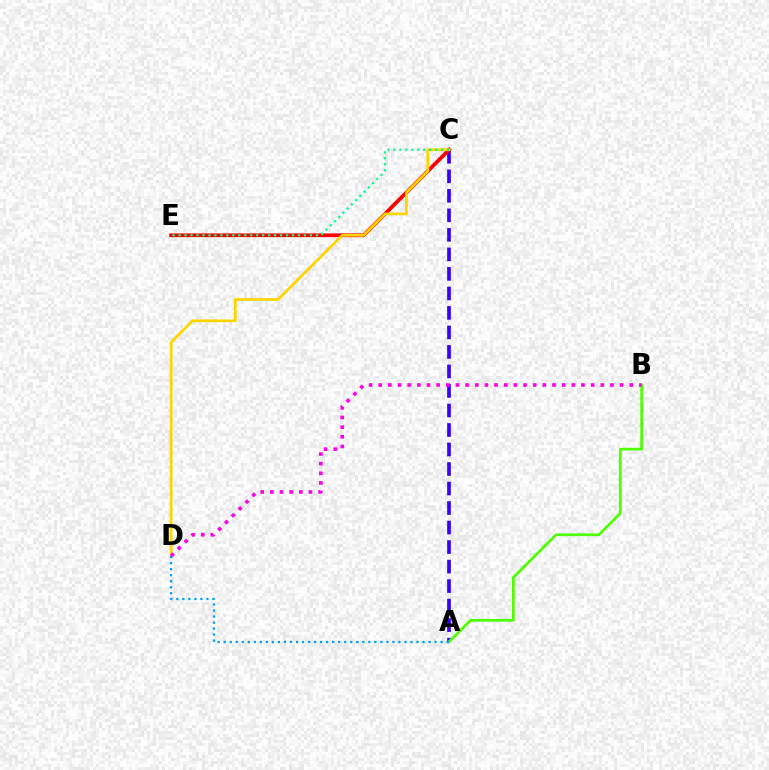{('A', 'C'): [{'color': '#3700ff', 'line_style': 'dashed', 'thickness': 2.65}], ('C', 'E'): [{'color': '#ff0000', 'line_style': 'solid', 'thickness': 2.7}, {'color': '#00ff86', 'line_style': 'dotted', 'thickness': 1.62}], ('A', 'B'): [{'color': '#4fff00', 'line_style': 'solid', 'thickness': 1.96}], ('C', 'D'): [{'color': '#ffd500', 'line_style': 'solid', 'thickness': 1.98}], ('B', 'D'): [{'color': '#ff00ed', 'line_style': 'dotted', 'thickness': 2.62}], ('A', 'D'): [{'color': '#009eff', 'line_style': 'dotted', 'thickness': 1.64}]}